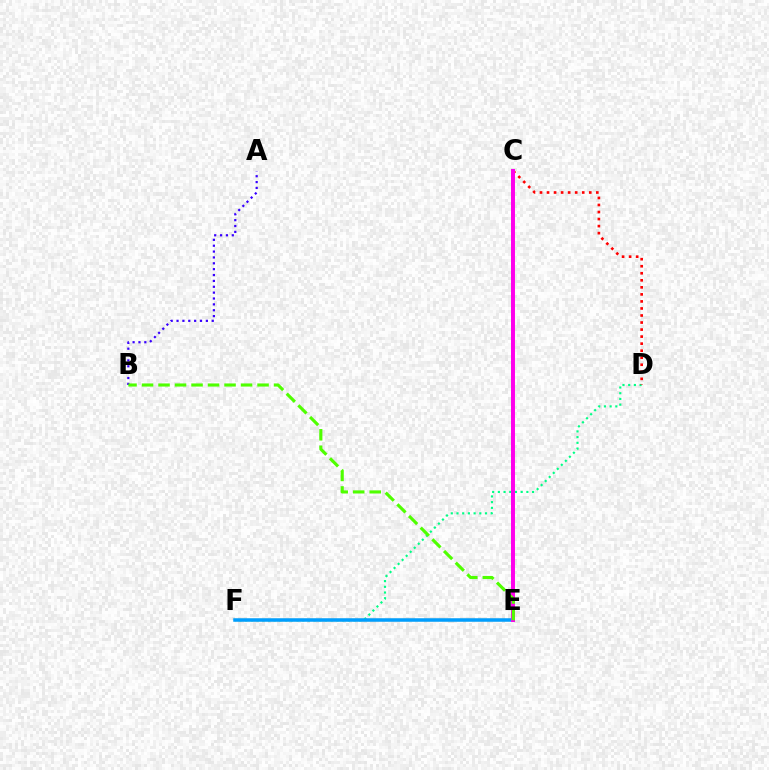{('D', 'F'): [{'color': '#00ff86', 'line_style': 'dotted', 'thickness': 1.55}], ('E', 'F'): [{'color': '#ffd500', 'line_style': 'solid', 'thickness': 1.57}, {'color': '#009eff', 'line_style': 'solid', 'thickness': 2.53}], ('C', 'D'): [{'color': '#ff0000', 'line_style': 'dotted', 'thickness': 1.91}], ('C', 'E'): [{'color': '#ff00ed', 'line_style': 'solid', 'thickness': 2.85}], ('A', 'B'): [{'color': '#3700ff', 'line_style': 'dotted', 'thickness': 1.59}], ('B', 'E'): [{'color': '#4fff00', 'line_style': 'dashed', 'thickness': 2.24}]}